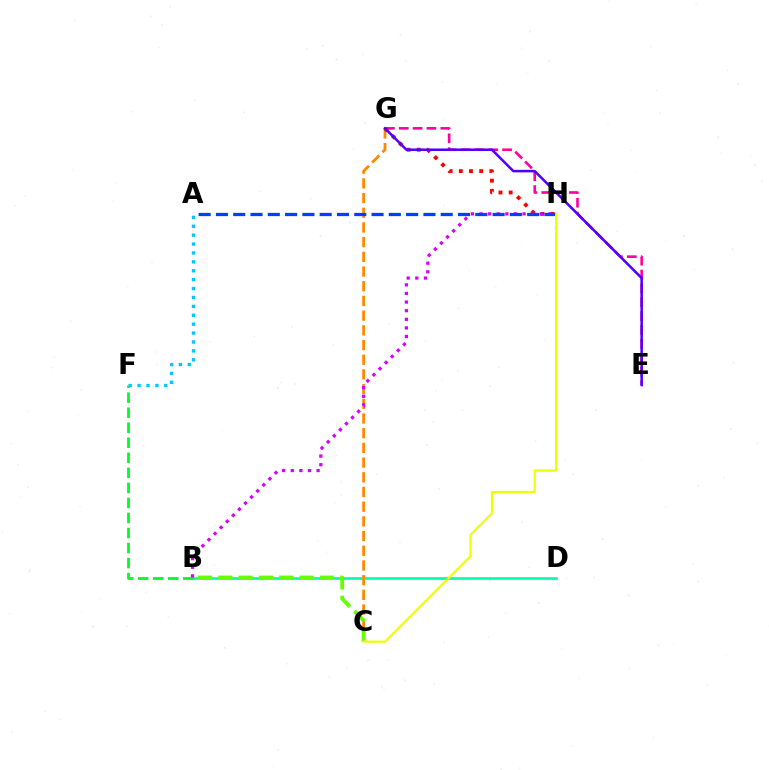{('E', 'G'): [{'color': '#ff00a0', 'line_style': 'dashed', 'thickness': 1.88}, {'color': '#4f00ff', 'line_style': 'solid', 'thickness': 1.82}], ('B', 'D'): [{'color': '#00ffaf', 'line_style': 'solid', 'thickness': 1.93}], ('B', 'F'): [{'color': '#00ff27', 'line_style': 'dashed', 'thickness': 2.04}], ('A', 'F'): [{'color': '#00c7ff', 'line_style': 'dotted', 'thickness': 2.42}], ('C', 'G'): [{'color': '#ff8800', 'line_style': 'dashed', 'thickness': 2.0}], ('G', 'H'): [{'color': '#ff0000', 'line_style': 'dotted', 'thickness': 2.76}], ('B', 'H'): [{'color': '#d600ff', 'line_style': 'dotted', 'thickness': 2.34}], ('A', 'H'): [{'color': '#003fff', 'line_style': 'dashed', 'thickness': 2.35}], ('B', 'C'): [{'color': '#66ff00', 'line_style': 'dashed', 'thickness': 2.76}], ('C', 'H'): [{'color': '#eeff00', 'line_style': 'solid', 'thickness': 1.57}]}